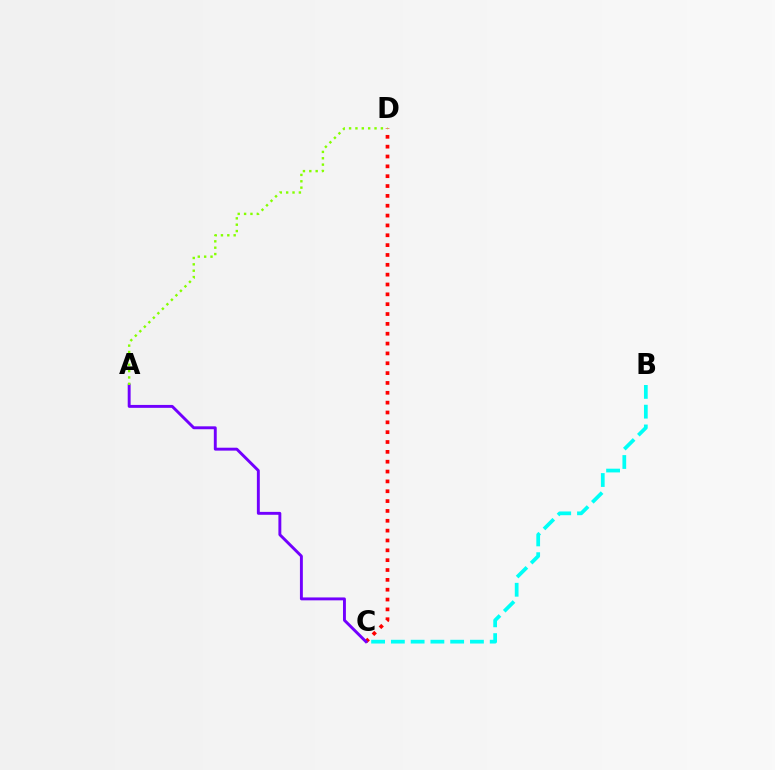{('C', 'D'): [{'color': '#ff0000', 'line_style': 'dotted', 'thickness': 2.67}], ('A', 'C'): [{'color': '#7200ff', 'line_style': 'solid', 'thickness': 2.09}], ('A', 'D'): [{'color': '#84ff00', 'line_style': 'dotted', 'thickness': 1.73}], ('B', 'C'): [{'color': '#00fff6', 'line_style': 'dashed', 'thickness': 2.69}]}